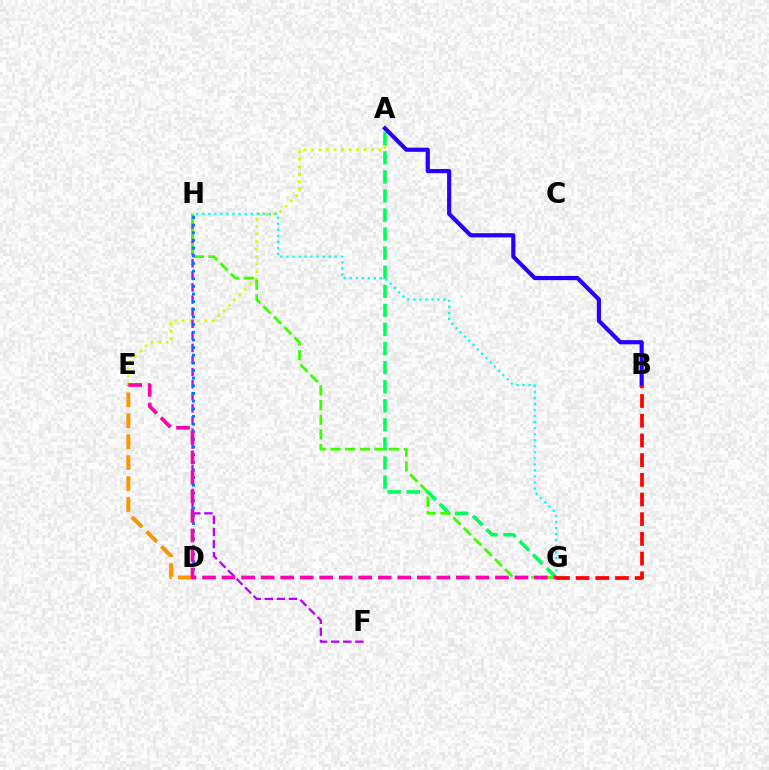{('D', 'E'): [{'color': '#ff9400', 'line_style': 'dashed', 'thickness': 2.85}], ('A', 'E'): [{'color': '#d1ff00', 'line_style': 'dotted', 'thickness': 2.04}], ('A', 'G'): [{'color': '#00ff5c', 'line_style': 'dashed', 'thickness': 2.59}], ('F', 'H'): [{'color': '#b900ff', 'line_style': 'dashed', 'thickness': 1.64}], ('A', 'B'): [{'color': '#2500ff', 'line_style': 'solid', 'thickness': 3.0}], ('G', 'H'): [{'color': '#3dff00', 'line_style': 'dashed', 'thickness': 2.0}, {'color': '#00fff6', 'line_style': 'dotted', 'thickness': 1.64}], ('D', 'H'): [{'color': '#0074ff', 'line_style': 'dotted', 'thickness': 2.08}], ('E', 'G'): [{'color': '#ff00ac', 'line_style': 'dashed', 'thickness': 2.65}], ('B', 'G'): [{'color': '#ff0000', 'line_style': 'dashed', 'thickness': 2.68}]}